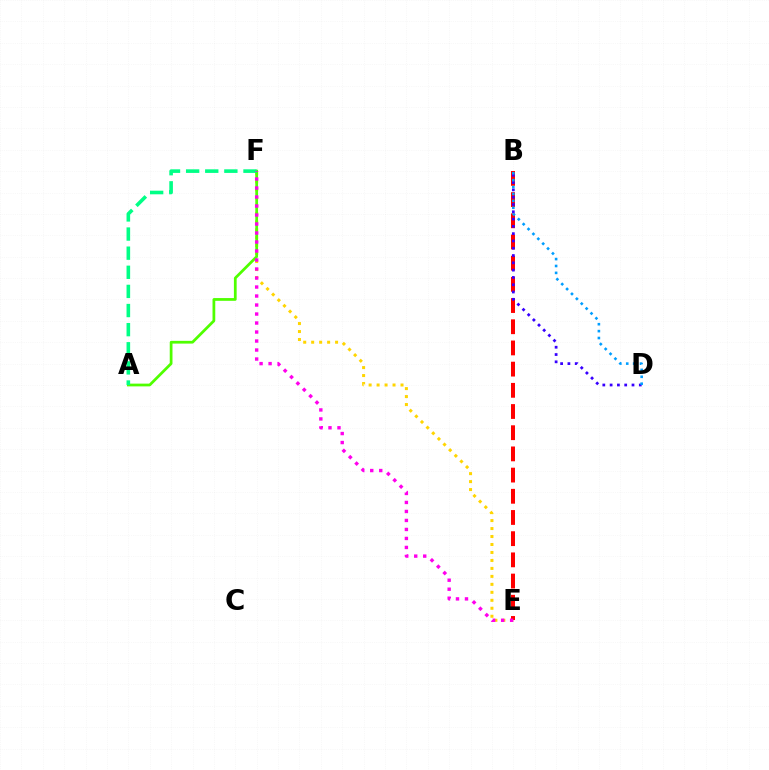{('E', 'F'): [{'color': '#ffd500', 'line_style': 'dotted', 'thickness': 2.17}, {'color': '#ff00ed', 'line_style': 'dotted', 'thickness': 2.45}], ('A', 'F'): [{'color': '#4fff00', 'line_style': 'solid', 'thickness': 1.98}, {'color': '#00ff86', 'line_style': 'dashed', 'thickness': 2.6}], ('B', 'E'): [{'color': '#ff0000', 'line_style': 'dashed', 'thickness': 2.88}], ('B', 'D'): [{'color': '#3700ff', 'line_style': 'dotted', 'thickness': 1.98}, {'color': '#009eff', 'line_style': 'dotted', 'thickness': 1.88}]}